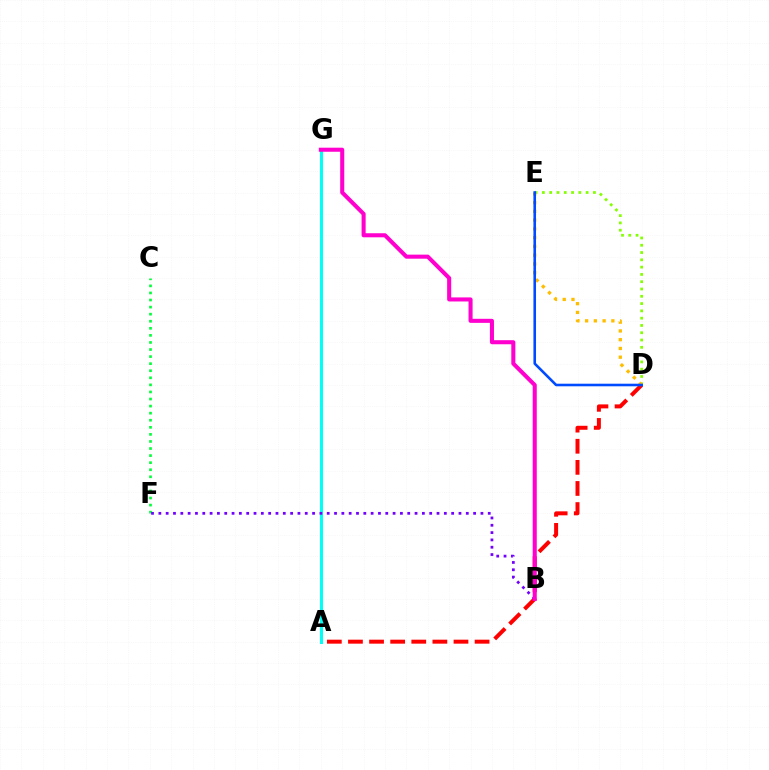{('A', 'D'): [{'color': '#ff0000', 'line_style': 'dashed', 'thickness': 2.87}], ('D', 'E'): [{'color': '#84ff00', 'line_style': 'dotted', 'thickness': 1.98}, {'color': '#ffbd00', 'line_style': 'dotted', 'thickness': 2.38}, {'color': '#004bff', 'line_style': 'solid', 'thickness': 1.87}], ('C', 'F'): [{'color': '#00ff39', 'line_style': 'dotted', 'thickness': 1.92}], ('A', 'G'): [{'color': '#00fff6', 'line_style': 'solid', 'thickness': 2.19}], ('B', 'F'): [{'color': '#7200ff', 'line_style': 'dotted', 'thickness': 1.99}], ('B', 'G'): [{'color': '#ff00cf', 'line_style': 'solid', 'thickness': 2.92}]}